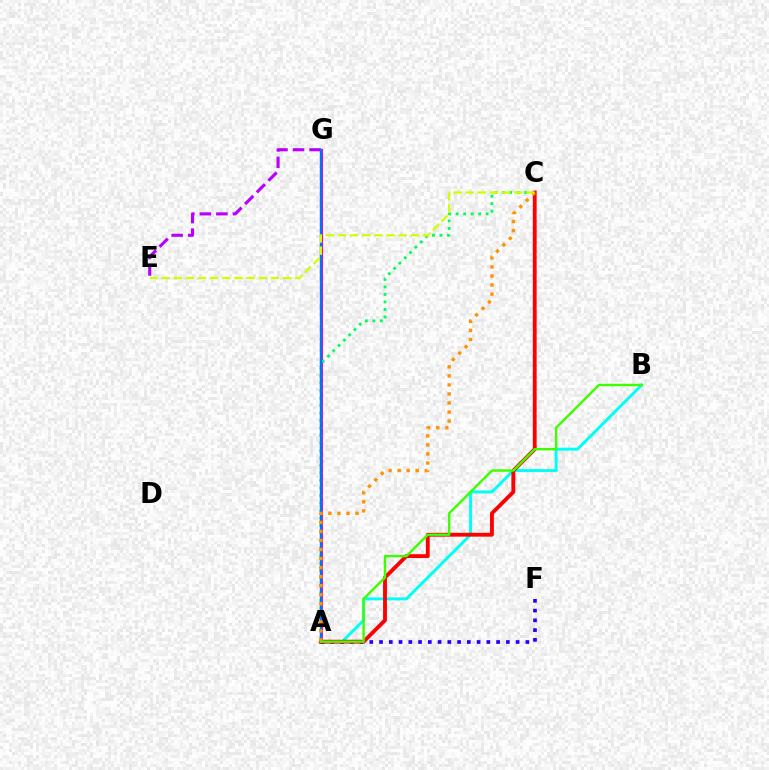{('A', 'G'): [{'color': '#ff00ac', 'line_style': 'solid', 'thickness': 2.23}, {'color': '#0074ff', 'line_style': 'solid', 'thickness': 1.65}], ('E', 'G'): [{'color': '#b900ff', 'line_style': 'dashed', 'thickness': 2.25}], ('A', 'C'): [{'color': '#00ff5c', 'line_style': 'dotted', 'thickness': 2.04}, {'color': '#ff0000', 'line_style': 'solid', 'thickness': 2.77}, {'color': '#ff9400', 'line_style': 'dotted', 'thickness': 2.46}], ('A', 'B'): [{'color': '#00fff6', 'line_style': 'solid', 'thickness': 2.13}, {'color': '#3dff00', 'line_style': 'solid', 'thickness': 1.74}], ('A', 'F'): [{'color': '#2500ff', 'line_style': 'dotted', 'thickness': 2.65}], ('C', 'E'): [{'color': '#d1ff00', 'line_style': 'dashed', 'thickness': 1.65}]}